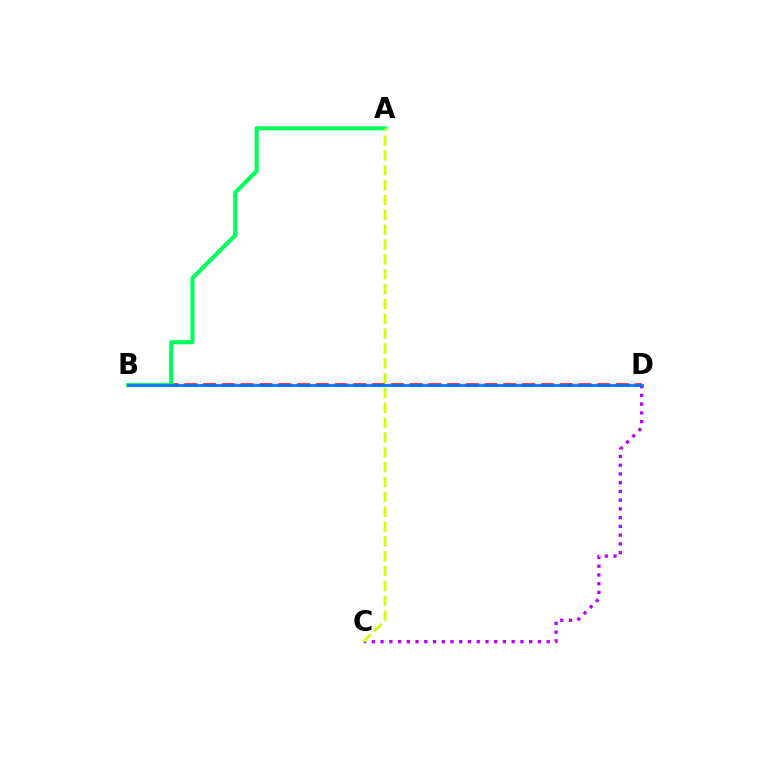{('B', 'D'): [{'color': '#ff0000', 'line_style': 'dashed', 'thickness': 2.55}, {'color': '#0074ff', 'line_style': 'solid', 'thickness': 1.99}], ('C', 'D'): [{'color': '#b900ff', 'line_style': 'dotted', 'thickness': 2.38}], ('A', 'B'): [{'color': '#00ff5c', 'line_style': 'solid', 'thickness': 2.93}], ('A', 'C'): [{'color': '#d1ff00', 'line_style': 'dashed', 'thickness': 2.02}]}